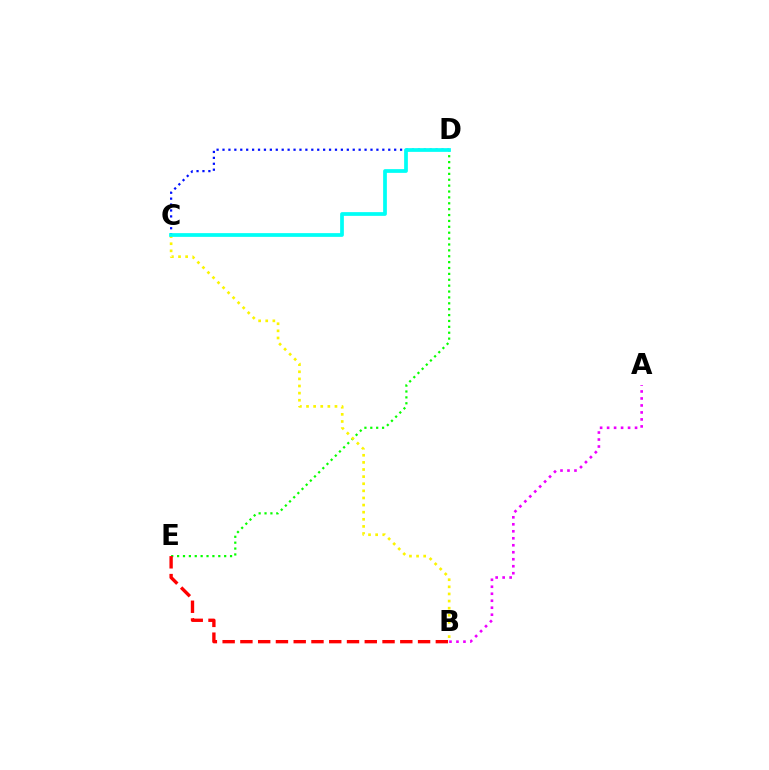{('D', 'E'): [{'color': '#08ff00', 'line_style': 'dotted', 'thickness': 1.6}], ('C', 'D'): [{'color': '#0010ff', 'line_style': 'dotted', 'thickness': 1.61}, {'color': '#00fff6', 'line_style': 'solid', 'thickness': 2.69}], ('A', 'B'): [{'color': '#ee00ff', 'line_style': 'dotted', 'thickness': 1.9}], ('B', 'C'): [{'color': '#fcf500', 'line_style': 'dotted', 'thickness': 1.93}], ('B', 'E'): [{'color': '#ff0000', 'line_style': 'dashed', 'thickness': 2.41}]}